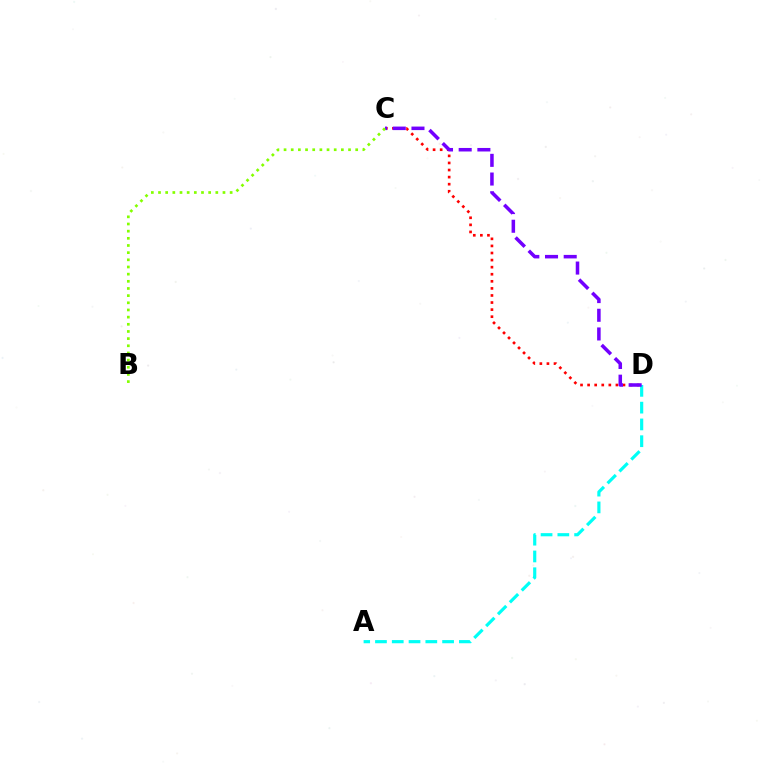{('C', 'D'): [{'color': '#ff0000', 'line_style': 'dotted', 'thickness': 1.92}, {'color': '#7200ff', 'line_style': 'dashed', 'thickness': 2.54}], ('A', 'D'): [{'color': '#00fff6', 'line_style': 'dashed', 'thickness': 2.28}], ('B', 'C'): [{'color': '#84ff00', 'line_style': 'dotted', 'thickness': 1.95}]}